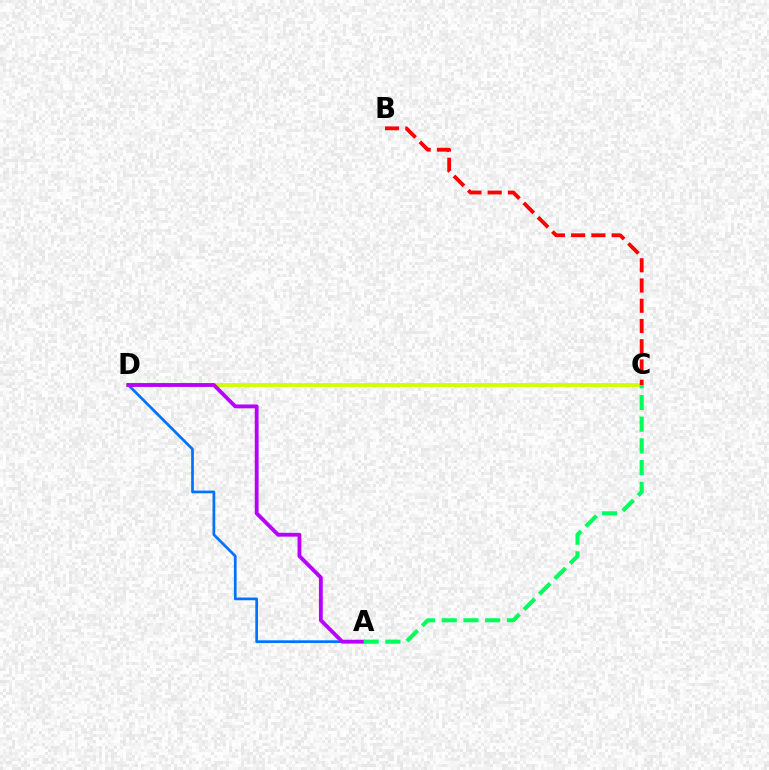{('C', 'D'): [{'color': '#d1ff00', 'line_style': 'solid', 'thickness': 2.78}], ('A', 'D'): [{'color': '#0074ff', 'line_style': 'solid', 'thickness': 1.96}, {'color': '#b900ff', 'line_style': 'solid', 'thickness': 2.76}], ('B', 'C'): [{'color': '#ff0000', 'line_style': 'dashed', 'thickness': 2.75}], ('A', 'C'): [{'color': '#00ff5c', 'line_style': 'dashed', 'thickness': 2.95}]}